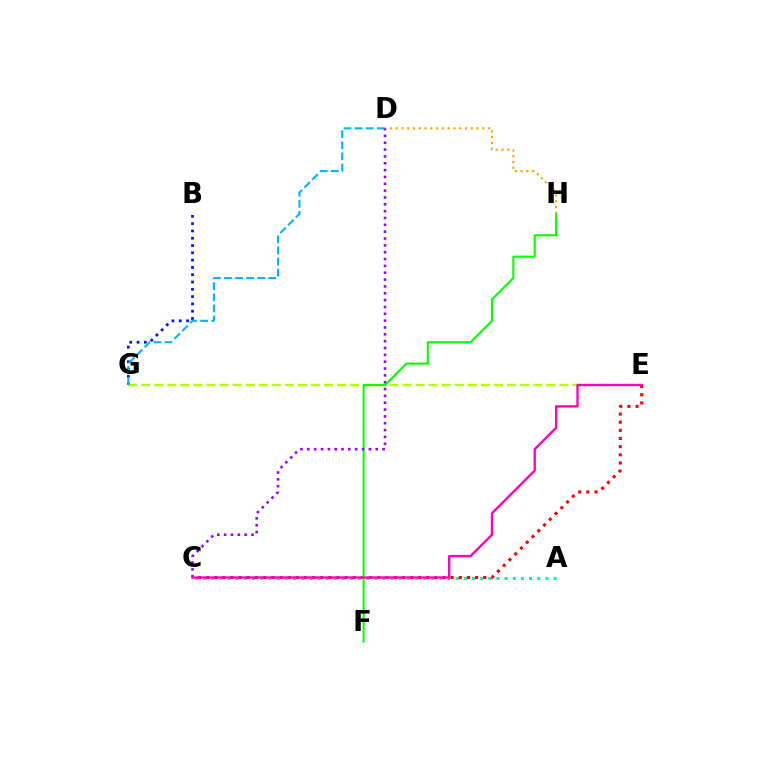{('B', 'G'): [{'color': '#0010ff', 'line_style': 'dotted', 'thickness': 1.98}], ('E', 'G'): [{'color': '#b3ff00', 'line_style': 'dashed', 'thickness': 1.78}], ('A', 'C'): [{'color': '#00ff9d', 'line_style': 'dotted', 'thickness': 2.21}], ('C', 'E'): [{'color': '#ff0000', 'line_style': 'dotted', 'thickness': 2.21}, {'color': '#ff00bd', 'line_style': 'solid', 'thickness': 1.69}], ('F', 'H'): [{'color': '#08ff00', 'line_style': 'solid', 'thickness': 1.51}], ('D', 'G'): [{'color': '#00b5ff', 'line_style': 'dashed', 'thickness': 1.51}], ('D', 'H'): [{'color': '#ffa500', 'line_style': 'dotted', 'thickness': 1.57}], ('C', 'D'): [{'color': '#9b00ff', 'line_style': 'dotted', 'thickness': 1.86}]}